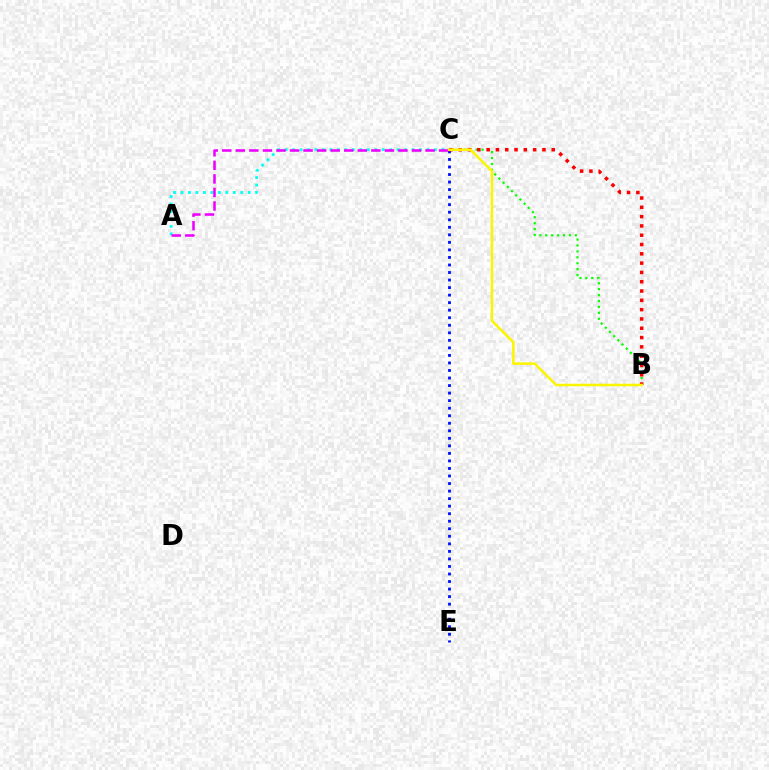{('C', 'E'): [{'color': '#0010ff', 'line_style': 'dotted', 'thickness': 2.05}], ('A', 'C'): [{'color': '#00fff6', 'line_style': 'dotted', 'thickness': 2.03}, {'color': '#ee00ff', 'line_style': 'dashed', 'thickness': 1.84}], ('B', 'C'): [{'color': '#08ff00', 'line_style': 'dotted', 'thickness': 1.61}, {'color': '#ff0000', 'line_style': 'dotted', 'thickness': 2.53}, {'color': '#fcf500', 'line_style': 'solid', 'thickness': 1.82}]}